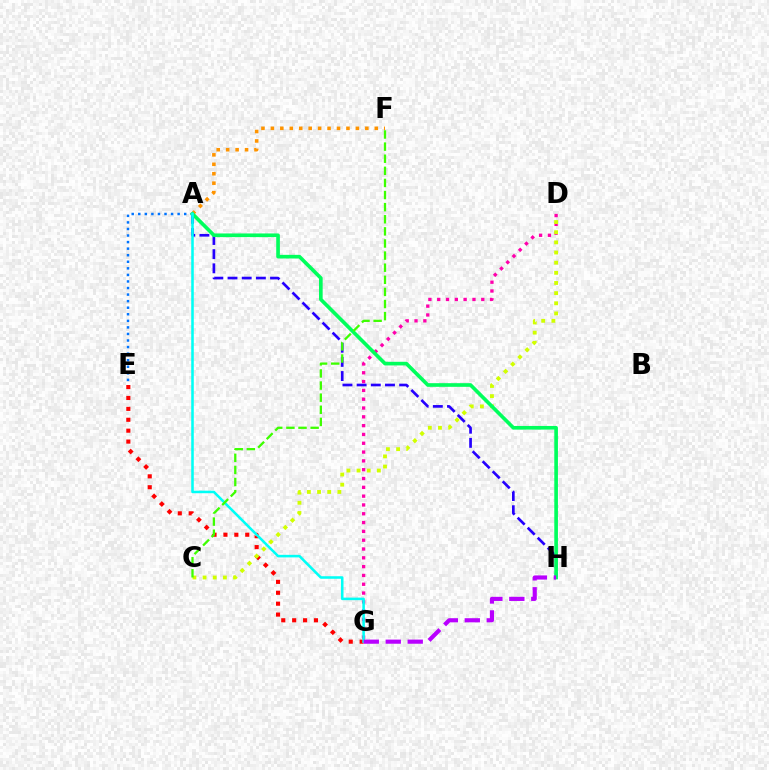{('E', 'G'): [{'color': '#ff0000', 'line_style': 'dotted', 'thickness': 2.96}], ('A', 'H'): [{'color': '#2500ff', 'line_style': 'dashed', 'thickness': 1.93}, {'color': '#00ff5c', 'line_style': 'solid', 'thickness': 2.63}], ('D', 'G'): [{'color': '#ff00ac', 'line_style': 'dotted', 'thickness': 2.39}], ('C', 'D'): [{'color': '#d1ff00', 'line_style': 'dotted', 'thickness': 2.76}], ('A', 'F'): [{'color': '#ff9400', 'line_style': 'dotted', 'thickness': 2.57}], ('A', 'E'): [{'color': '#0074ff', 'line_style': 'dotted', 'thickness': 1.78}], ('A', 'G'): [{'color': '#00fff6', 'line_style': 'solid', 'thickness': 1.84}], ('G', 'H'): [{'color': '#b900ff', 'line_style': 'dashed', 'thickness': 2.99}], ('C', 'F'): [{'color': '#3dff00', 'line_style': 'dashed', 'thickness': 1.64}]}